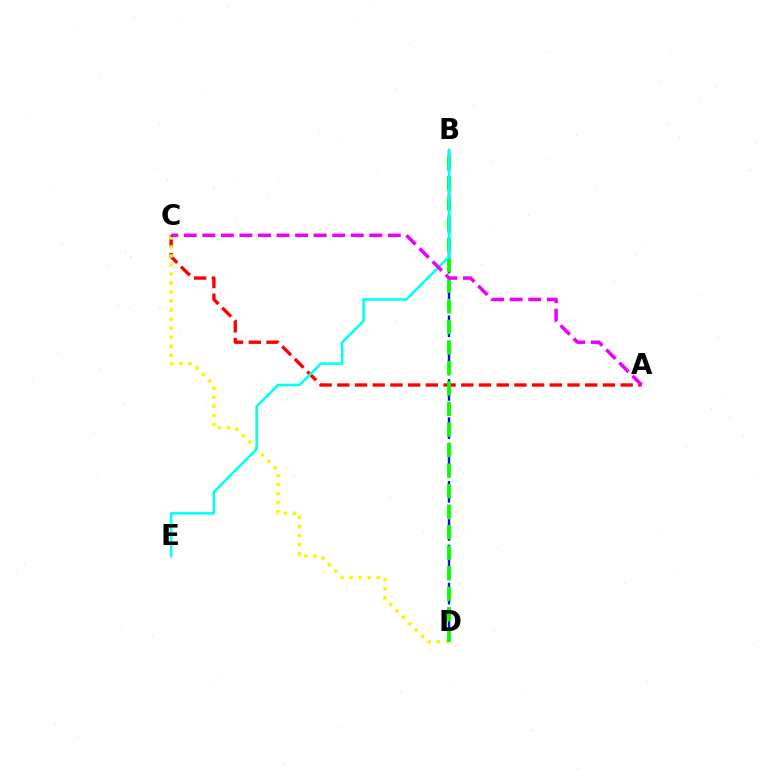{('B', 'D'): [{'color': '#0010ff', 'line_style': 'dashed', 'thickness': 1.73}, {'color': '#08ff00', 'line_style': 'dashed', 'thickness': 2.79}], ('A', 'C'): [{'color': '#ff0000', 'line_style': 'dashed', 'thickness': 2.41}, {'color': '#ee00ff', 'line_style': 'dashed', 'thickness': 2.52}], ('C', 'D'): [{'color': '#fcf500', 'line_style': 'dotted', 'thickness': 2.45}], ('B', 'E'): [{'color': '#00fff6', 'line_style': 'solid', 'thickness': 1.82}]}